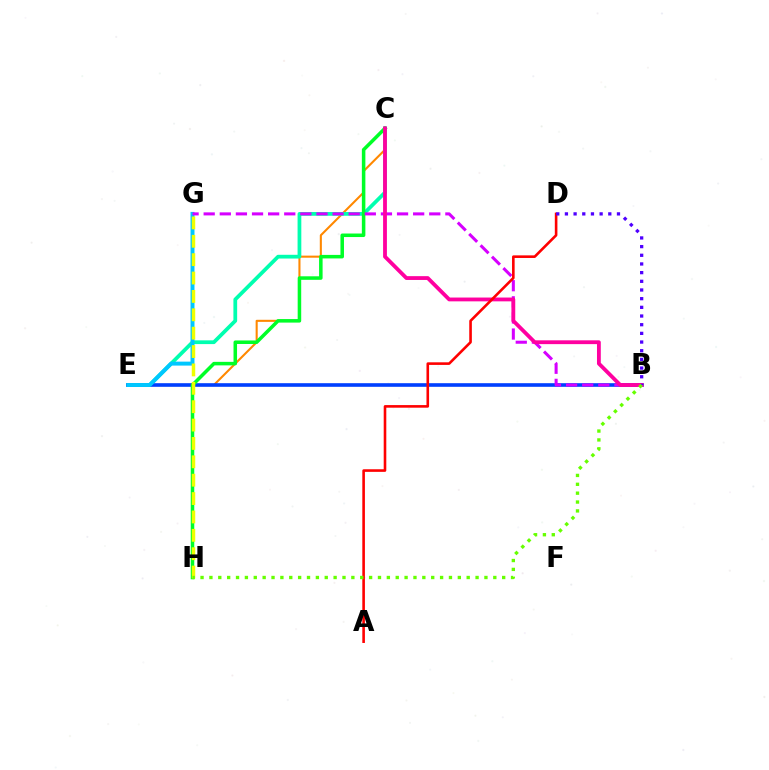{('C', 'E'): [{'color': '#ff8800', 'line_style': 'solid', 'thickness': 1.5}, {'color': '#00ffaf', 'line_style': 'solid', 'thickness': 2.7}], ('B', 'E'): [{'color': '#003fff', 'line_style': 'solid', 'thickness': 2.6}], ('C', 'H'): [{'color': '#00ff27', 'line_style': 'solid', 'thickness': 2.54}], ('E', 'G'): [{'color': '#00c7ff', 'line_style': 'solid', 'thickness': 2.85}], ('B', 'G'): [{'color': '#d600ff', 'line_style': 'dashed', 'thickness': 2.19}], ('B', 'C'): [{'color': '#ff00a0', 'line_style': 'solid', 'thickness': 2.75}], ('G', 'H'): [{'color': '#eeff00', 'line_style': 'dashed', 'thickness': 2.5}], ('A', 'D'): [{'color': '#ff0000', 'line_style': 'solid', 'thickness': 1.88}], ('B', 'D'): [{'color': '#4f00ff', 'line_style': 'dotted', 'thickness': 2.36}], ('B', 'H'): [{'color': '#66ff00', 'line_style': 'dotted', 'thickness': 2.41}]}